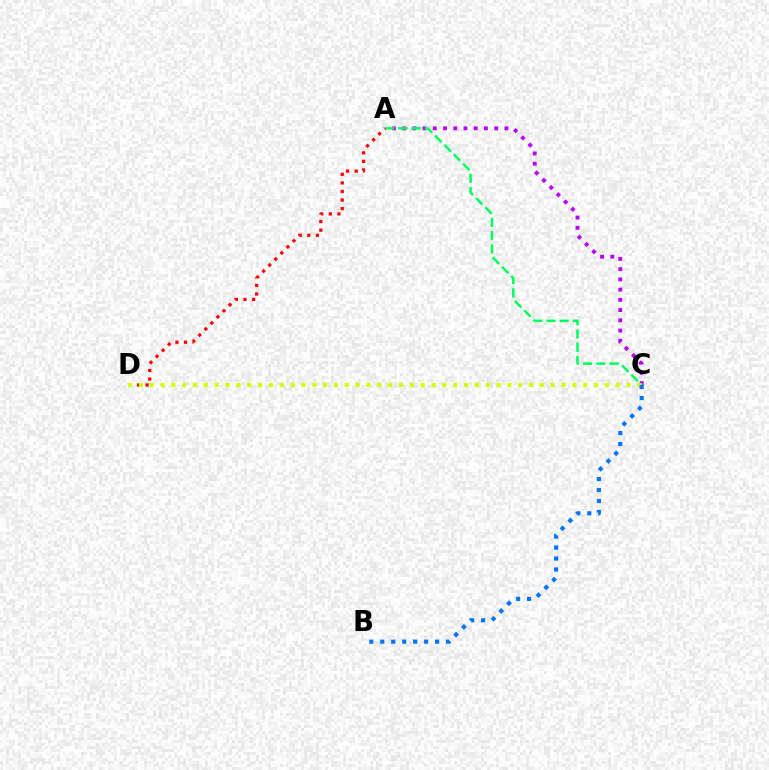{('A', 'C'): [{'color': '#b900ff', 'line_style': 'dotted', 'thickness': 2.78}, {'color': '#00ff5c', 'line_style': 'dashed', 'thickness': 1.8}], ('A', 'D'): [{'color': '#ff0000', 'line_style': 'dotted', 'thickness': 2.33}], ('C', 'D'): [{'color': '#d1ff00', 'line_style': 'dotted', 'thickness': 2.94}], ('B', 'C'): [{'color': '#0074ff', 'line_style': 'dotted', 'thickness': 2.98}]}